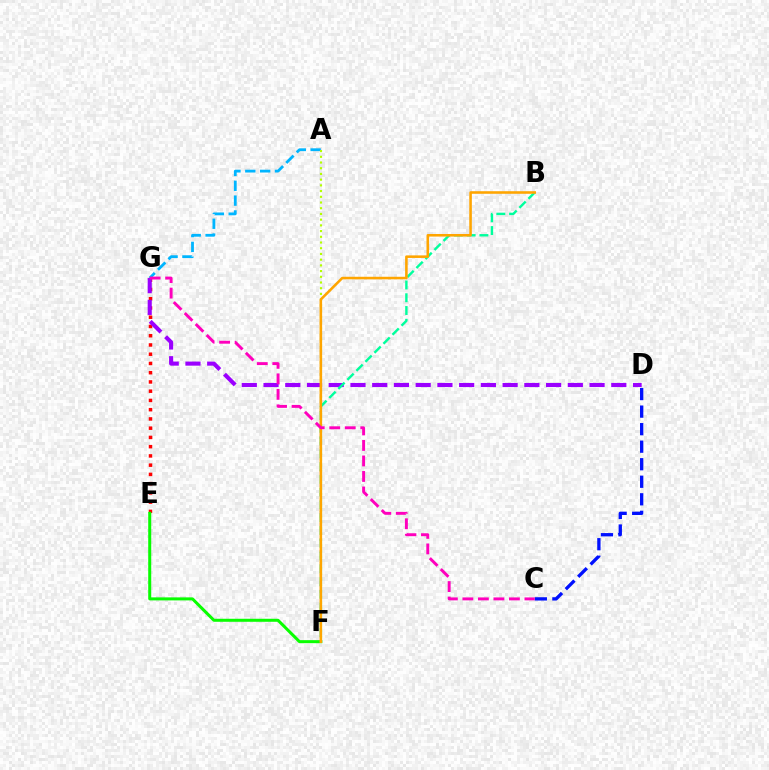{('E', 'G'): [{'color': '#ff0000', 'line_style': 'dotted', 'thickness': 2.51}], ('C', 'D'): [{'color': '#0010ff', 'line_style': 'dashed', 'thickness': 2.38}], ('E', 'F'): [{'color': '#08ff00', 'line_style': 'solid', 'thickness': 2.17}], ('A', 'G'): [{'color': '#00b5ff', 'line_style': 'dashed', 'thickness': 2.02}], ('A', 'F'): [{'color': '#b3ff00', 'line_style': 'dotted', 'thickness': 1.55}], ('D', 'G'): [{'color': '#9b00ff', 'line_style': 'dashed', 'thickness': 2.95}], ('B', 'F'): [{'color': '#00ff9d', 'line_style': 'dashed', 'thickness': 1.73}, {'color': '#ffa500', 'line_style': 'solid', 'thickness': 1.85}], ('C', 'G'): [{'color': '#ff00bd', 'line_style': 'dashed', 'thickness': 2.11}]}